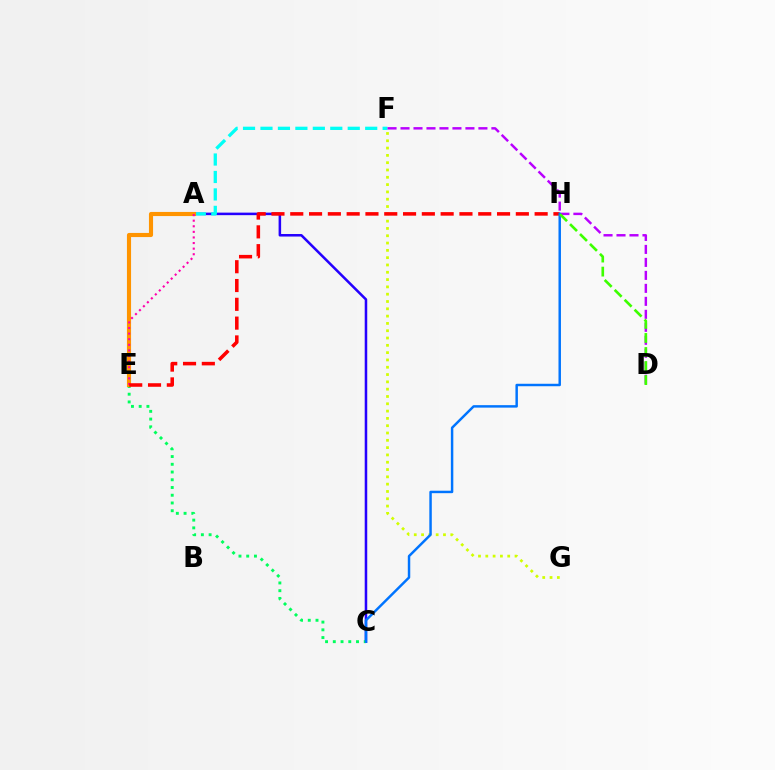{('A', 'C'): [{'color': '#2500ff', 'line_style': 'solid', 'thickness': 1.82}], ('F', 'G'): [{'color': '#d1ff00', 'line_style': 'dotted', 'thickness': 1.99}], ('C', 'E'): [{'color': '#00ff5c', 'line_style': 'dotted', 'thickness': 2.1}], ('A', 'F'): [{'color': '#00fff6', 'line_style': 'dashed', 'thickness': 2.37}], ('A', 'E'): [{'color': '#ff9400', 'line_style': 'solid', 'thickness': 2.97}, {'color': '#ff00ac', 'line_style': 'dotted', 'thickness': 1.52}], ('D', 'F'): [{'color': '#b900ff', 'line_style': 'dashed', 'thickness': 1.76}], ('E', 'H'): [{'color': '#ff0000', 'line_style': 'dashed', 'thickness': 2.55}], ('C', 'H'): [{'color': '#0074ff', 'line_style': 'solid', 'thickness': 1.77}], ('D', 'H'): [{'color': '#3dff00', 'line_style': 'dashed', 'thickness': 1.91}]}